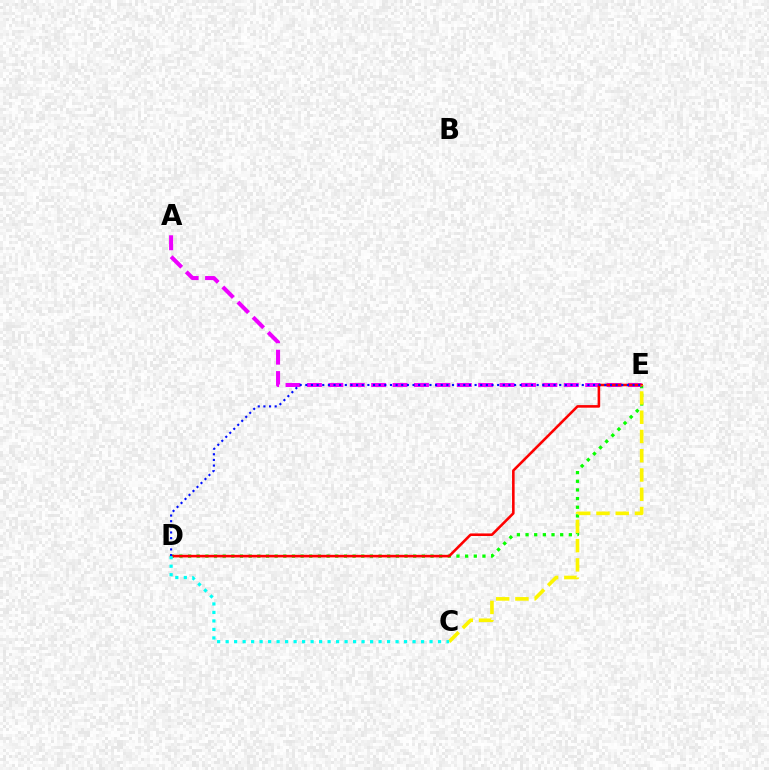{('D', 'E'): [{'color': '#08ff00', 'line_style': 'dotted', 'thickness': 2.35}, {'color': '#ff0000', 'line_style': 'solid', 'thickness': 1.86}, {'color': '#0010ff', 'line_style': 'dotted', 'thickness': 1.53}], ('A', 'E'): [{'color': '#ee00ff', 'line_style': 'dashed', 'thickness': 2.91}], ('C', 'E'): [{'color': '#fcf500', 'line_style': 'dashed', 'thickness': 2.62}], ('C', 'D'): [{'color': '#00fff6', 'line_style': 'dotted', 'thickness': 2.31}]}